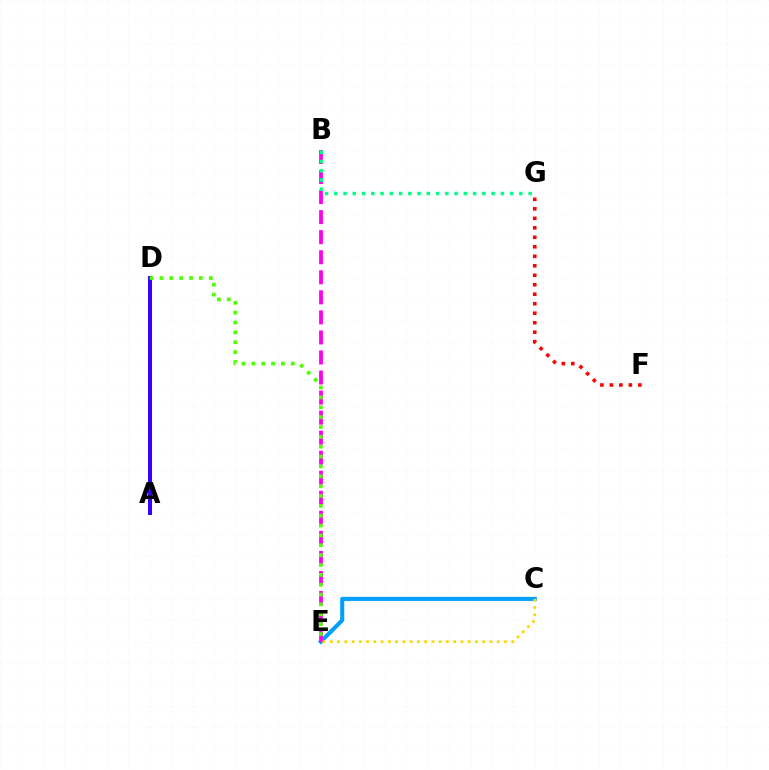{('C', 'E'): [{'color': '#009eff', 'line_style': 'solid', 'thickness': 2.93}, {'color': '#ffd500', 'line_style': 'dotted', 'thickness': 1.97}], ('A', 'D'): [{'color': '#3700ff', 'line_style': 'solid', 'thickness': 2.89}], ('B', 'E'): [{'color': '#ff00ed', 'line_style': 'dashed', 'thickness': 2.72}], ('B', 'G'): [{'color': '#00ff86', 'line_style': 'dotted', 'thickness': 2.51}], ('D', 'E'): [{'color': '#4fff00', 'line_style': 'dotted', 'thickness': 2.68}], ('F', 'G'): [{'color': '#ff0000', 'line_style': 'dotted', 'thickness': 2.58}]}